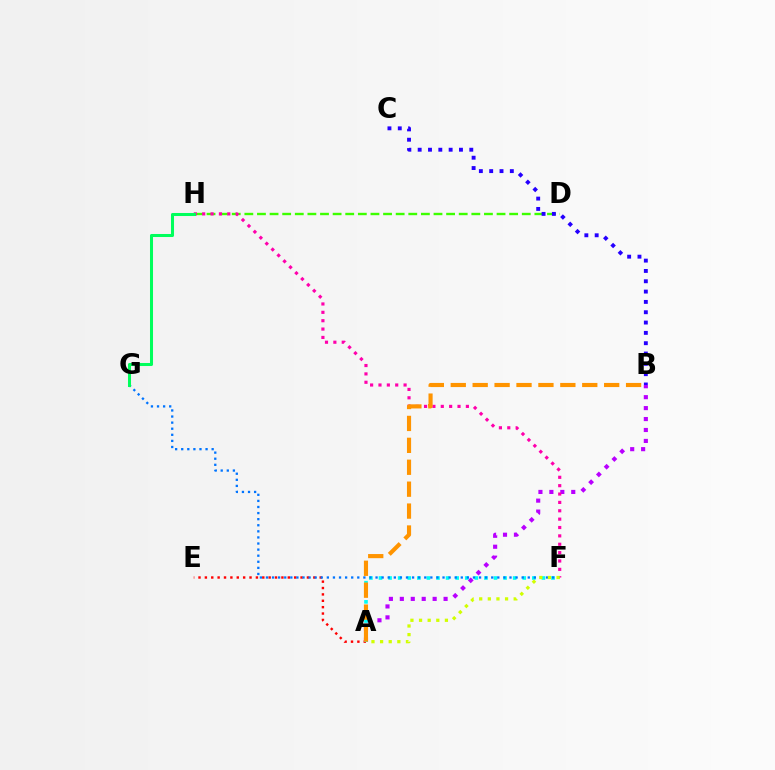{('A', 'B'): [{'color': '#b900ff', 'line_style': 'dotted', 'thickness': 2.97}, {'color': '#ff9400', 'line_style': 'dashed', 'thickness': 2.98}], ('A', 'E'): [{'color': '#ff0000', 'line_style': 'dotted', 'thickness': 1.73}], ('A', 'F'): [{'color': '#00fff6', 'line_style': 'dotted', 'thickness': 2.6}, {'color': '#d1ff00', 'line_style': 'dotted', 'thickness': 2.34}], ('D', 'H'): [{'color': '#3dff00', 'line_style': 'dashed', 'thickness': 1.71}], ('F', 'G'): [{'color': '#0074ff', 'line_style': 'dotted', 'thickness': 1.65}], ('F', 'H'): [{'color': '#ff00ac', 'line_style': 'dotted', 'thickness': 2.27}], ('B', 'C'): [{'color': '#2500ff', 'line_style': 'dotted', 'thickness': 2.8}], ('G', 'H'): [{'color': '#00ff5c', 'line_style': 'solid', 'thickness': 2.18}]}